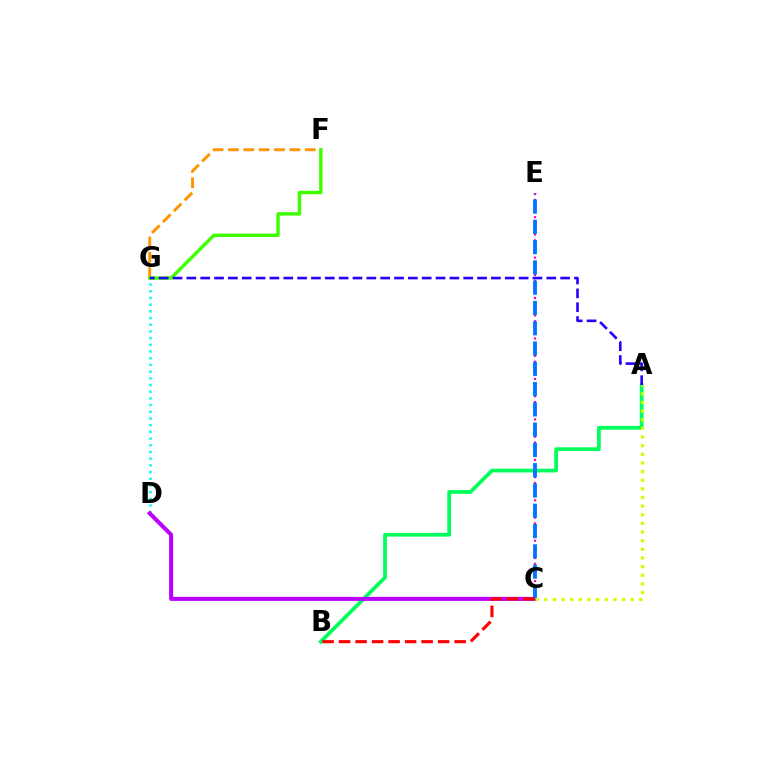{('D', 'G'): [{'color': '#00fff6', 'line_style': 'dotted', 'thickness': 1.82}], ('F', 'G'): [{'color': '#ff9400', 'line_style': 'dashed', 'thickness': 2.09}, {'color': '#3dff00', 'line_style': 'solid', 'thickness': 2.45}], ('C', 'E'): [{'color': '#ff00ac', 'line_style': 'dotted', 'thickness': 1.57}, {'color': '#0074ff', 'line_style': 'dashed', 'thickness': 2.76}], ('A', 'B'): [{'color': '#00ff5c', 'line_style': 'solid', 'thickness': 2.7}], ('C', 'D'): [{'color': '#b900ff', 'line_style': 'solid', 'thickness': 2.89}], ('A', 'C'): [{'color': '#d1ff00', 'line_style': 'dotted', 'thickness': 2.35}], ('B', 'C'): [{'color': '#ff0000', 'line_style': 'dashed', 'thickness': 2.24}], ('A', 'G'): [{'color': '#2500ff', 'line_style': 'dashed', 'thickness': 1.88}]}